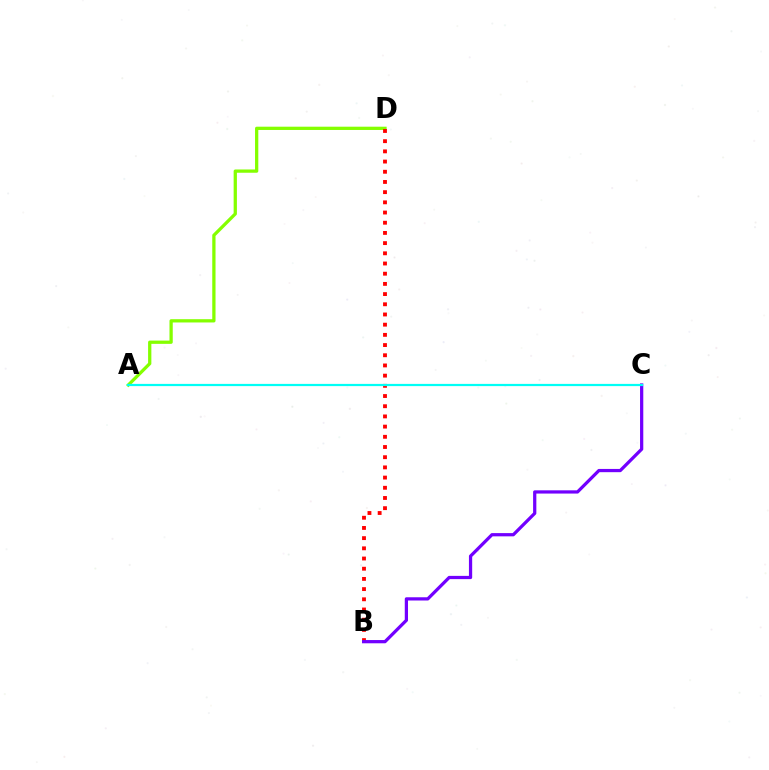{('A', 'D'): [{'color': '#84ff00', 'line_style': 'solid', 'thickness': 2.36}], ('B', 'D'): [{'color': '#ff0000', 'line_style': 'dotted', 'thickness': 2.77}], ('B', 'C'): [{'color': '#7200ff', 'line_style': 'solid', 'thickness': 2.33}], ('A', 'C'): [{'color': '#00fff6', 'line_style': 'solid', 'thickness': 1.6}]}